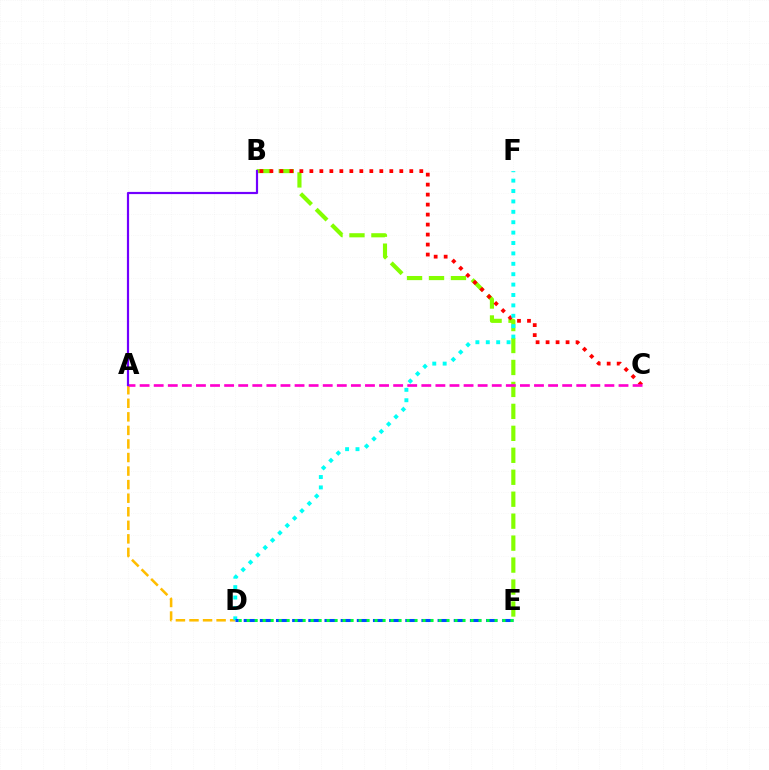{('B', 'E'): [{'color': '#84ff00', 'line_style': 'dashed', 'thickness': 2.98}], ('A', 'D'): [{'color': '#ffbd00', 'line_style': 'dashed', 'thickness': 1.84}], ('B', 'C'): [{'color': '#ff0000', 'line_style': 'dotted', 'thickness': 2.72}], ('A', 'C'): [{'color': '#ff00cf', 'line_style': 'dashed', 'thickness': 1.91}], ('D', 'F'): [{'color': '#00fff6', 'line_style': 'dotted', 'thickness': 2.82}], ('D', 'E'): [{'color': '#004bff', 'line_style': 'dashed', 'thickness': 2.2}, {'color': '#00ff39', 'line_style': 'dotted', 'thickness': 2.17}], ('A', 'B'): [{'color': '#7200ff', 'line_style': 'solid', 'thickness': 1.58}]}